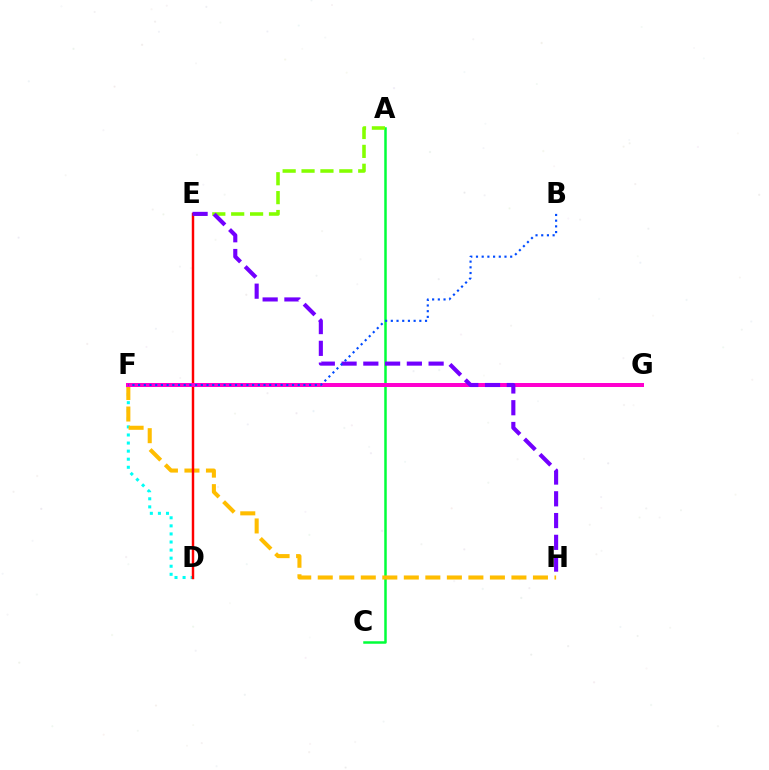{('A', 'C'): [{'color': '#00ff39', 'line_style': 'solid', 'thickness': 1.8}], ('D', 'F'): [{'color': '#00fff6', 'line_style': 'dotted', 'thickness': 2.19}], ('F', 'H'): [{'color': '#ffbd00', 'line_style': 'dashed', 'thickness': 2.92}], ('D', 'E'): [{'color': '#ff0000', 'line_style': 'solid', 'thickness': 1.76}], ('F', 'G'): [{'color': '#ff00cf', 'line_style': 'solid', 'thickness': 2.87}], ('A', 'E'): [{'color': '#84ff00', 'line_style': 'dashed', 'thickness': 2.57}], ('E', 'H'): [{'color': '#7200ff', 'line_style': 'dashed', 'thickness': 2.96}], ('B', 'F'): [{'color': '#004bff', 'line_style': 'dotted', 'thickness': 1.55}]}